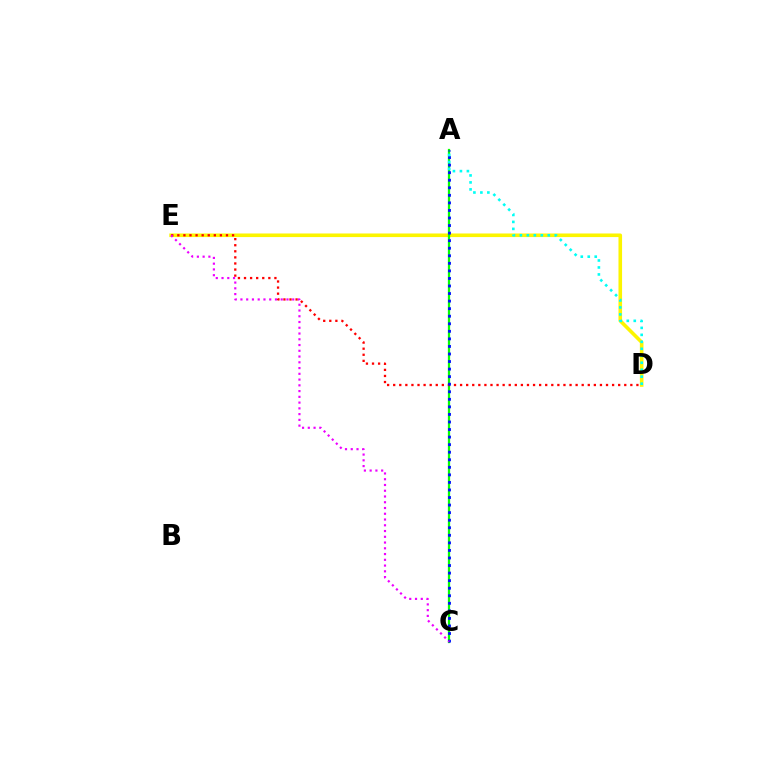{('D', 'E'): [{'color': '#fcf500', 'line_style': 'solid', 'thickness': 2.59}, {'color': '#ff0000', 'line_style': 'dotted', 'thickness': 1.65}], ('A', 'C'): [{'color': '#08ff00', 'line_style': 'solid', 'thickness': 1.62}, {'color': '#0010ff', 'line_style': 'dotted', 'thickness': 2.05}], ('C', 'E'): [{'color': '#ee00ff', 'line_style': 'dotted', 'thickness': 1.56}], ('A', 'D'): [{'color': '#00fff6', 'line_style': 'dotted', 'thickness': 1.9}]}